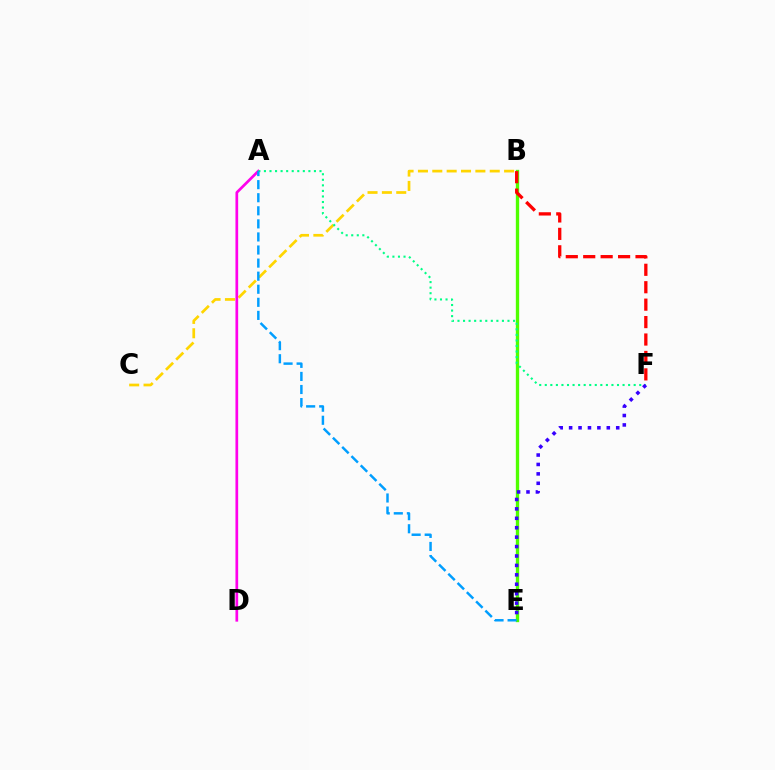{('B', 'E'): [{'color': '#4fff00', 'line_style': 'solid', 'thickness': 2.4}], ('B', 'C'): [{'color': '#ffd500', 'line_style': 'dashed', 'thickness': 1.95}], ('A', 'D'): [{'color': '#ff00ed', 'line_style': 'solid', 'thickness': 1.95}], ('A', 'F'): [{'color': '#00ff86', 'line_style': 'dotted', 'thickness': 1.51}], ('B', 'F'): [{'color': '#ff0000', 'line_style': 'dashed', 'thickness': 2.37}], ('E', 'F'): [{'color': '#3700ff', 'line_style': 'dotted', 'thickness': 2.56}], ('A', 'E'): [{'color': '#009eff', 'line_style': 'dashed', 'thickness': 1.78}]}